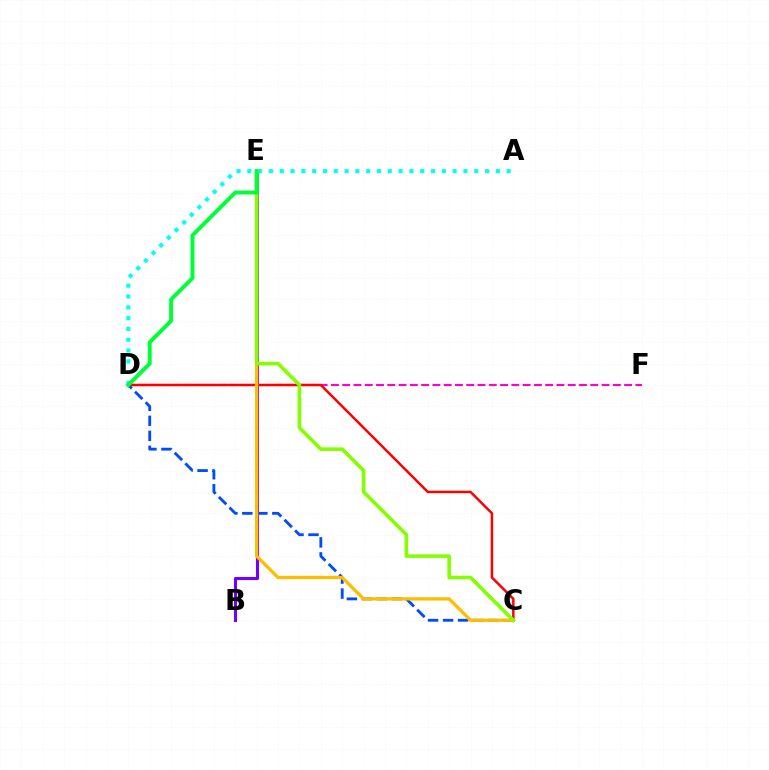{('B', 'E'): [{'color': '#7200ff', 'line_style': 'solid', 'thickness': 2.22}], ('D', 'F'): [{'color': '#ff00cf', 'line_style': 'dashed', 'thickness': 1.53}], ('C', 'D'): [{'color': '#004bff', 'line_style': 'dashed', 'thickness': 2.04}, {'color': '#ff0000', 'line_style': 'solid', 'thickness': 1.79}], ('A', 'D'): [{'color': '#00fff6', 'line_style': 'dotted', 'thickness': 2.94}], ('C', 'E'): [{'color': '#ffbd00', 'line_style': 'solid', 'thickness': 2.36}, {'color': '#84ff00', 'line_style': 'solid', 'thickness': 2.59}], ('D', 'E'): [{'color': '#00ff39', 'line_style': 'solid', 'thickness': 2.84}]}